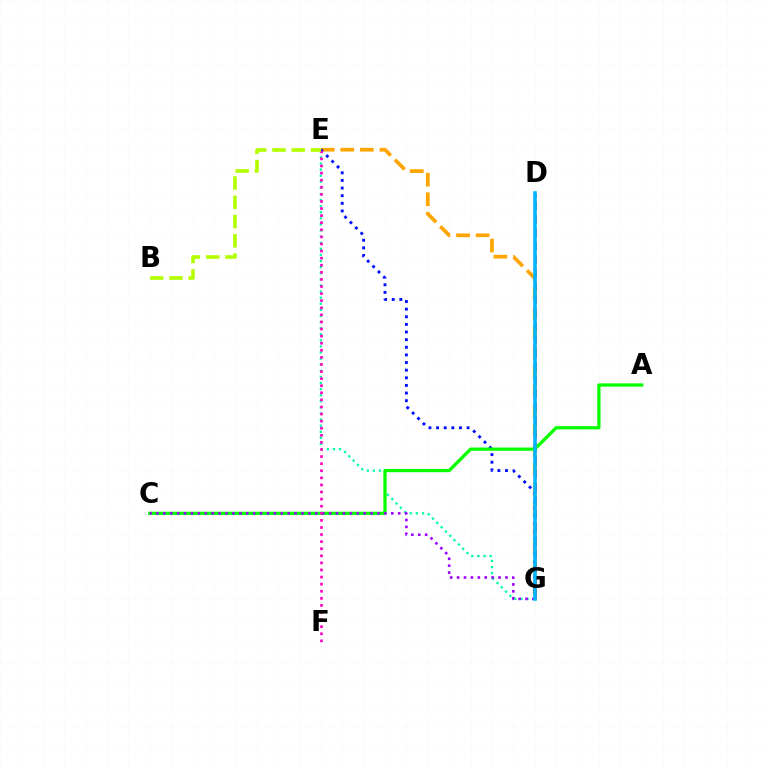{('E', 'G'): [{'color': '#ffa500', 'line_style': 'dashed', 'thickness': 2.66}, {'color': '#00ff9d', 'line_style': 'dotted', 'thickness': 1.66}, {'color': '#0010ff', 'line_style': 'dotted', 'thickness': 2.07}], ('D', 'G'): [{'color': '#ff0000', 'line_style': 'dashed', 'thickness': 1.82}, {'color': '#00b5ff', 'line_style': 'solid', 'thickness': 2.58}], ('A', 'C'): [{'color': '#08ff00', 'line_style': 'solid', 'thickness': 2.36}], ('C', 'G'): [{'color': '#9b00ff', 'line_style': 'dotted', 'thickness': 1.88}], ('E', 'F'): [{'color': '#ff00bd', 'line_style': 'dotted', 'thickness': 1.93}], ('B', 'E'): [{'color': '#b3ff00', 'line_style': 'dashed', 'thickness': 2.61}]}